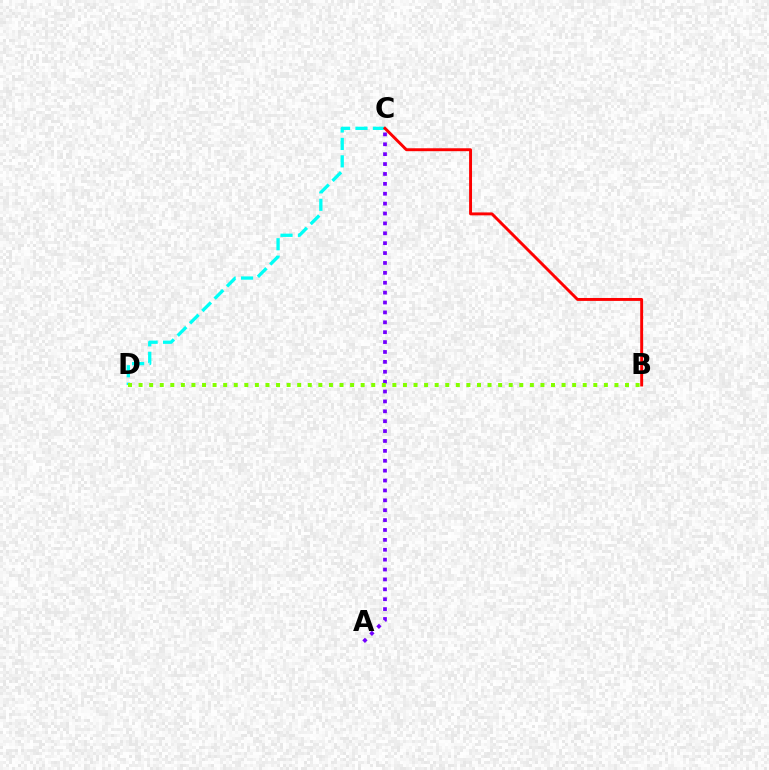{('C', 'D'): [{'color': '#00fff6', 'line_style': 'dashed', 'thickness': 2.37}], ('A', 'C'): [{'color': '#7200ff', 'line_style': 'dotted', 'thickness': 2.69}], ('B', 'C'): [{'color': '#ff0000', 'line_style': 'solid', 'thickness': 2.1}], ('B', 'D'): [{'color': '#84ff00', 'line_style': 'dotted', 'thickness': 2.87}]}